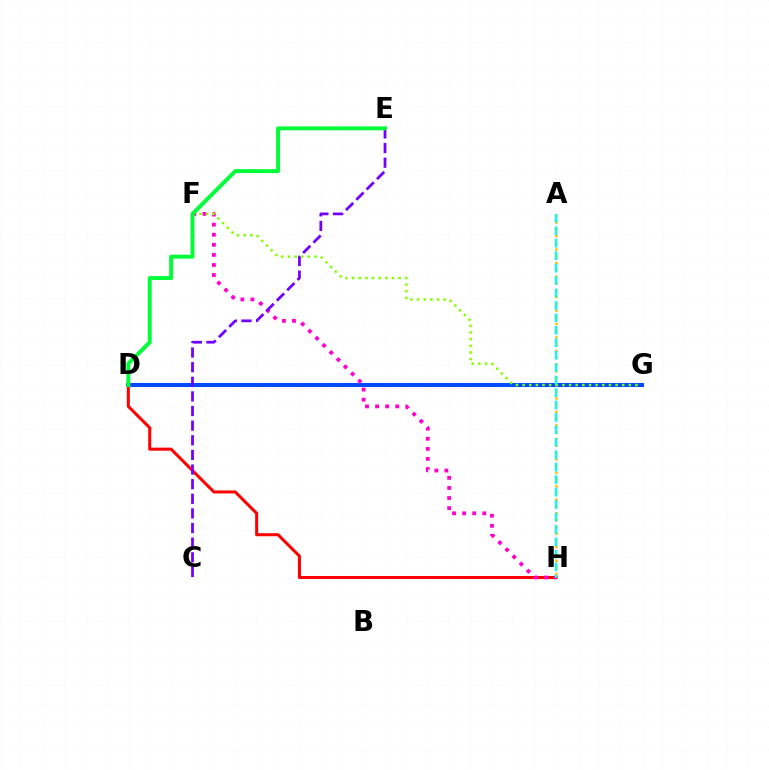{('D', 'G'): [{'color': '#004bff', 'line_style': 'solid', 'thickness': 2.9}], ('D', 'H'): [{'color': '#ff0000', 'line_style': 'solid', 'thickness': 2.19}], ('A', 'H'): [{'color': '#ffbd00', 'line_style': 'dotted', 'thickness': 1.84}, {'color': '#00fff6', 'line_style': 'dashed', 'thickness': 1.69}], ('F', 'H'): [{'color': '#ff00cf', 'line_style': 'dotted', 'thickness': 2.74}], ('C', 'E'): [{'color': '#7200ff', 'line_style': 'dashed', 'thickness': 1.99}], ('F', 'G'): [{'color': '#84ff00', 'line_style': 'dotted', 'thickness': 1.8}], ('D', 'E'): [{'color': '#00ff39', 'line_style': 'solid', 'thickness': 2.83}]}